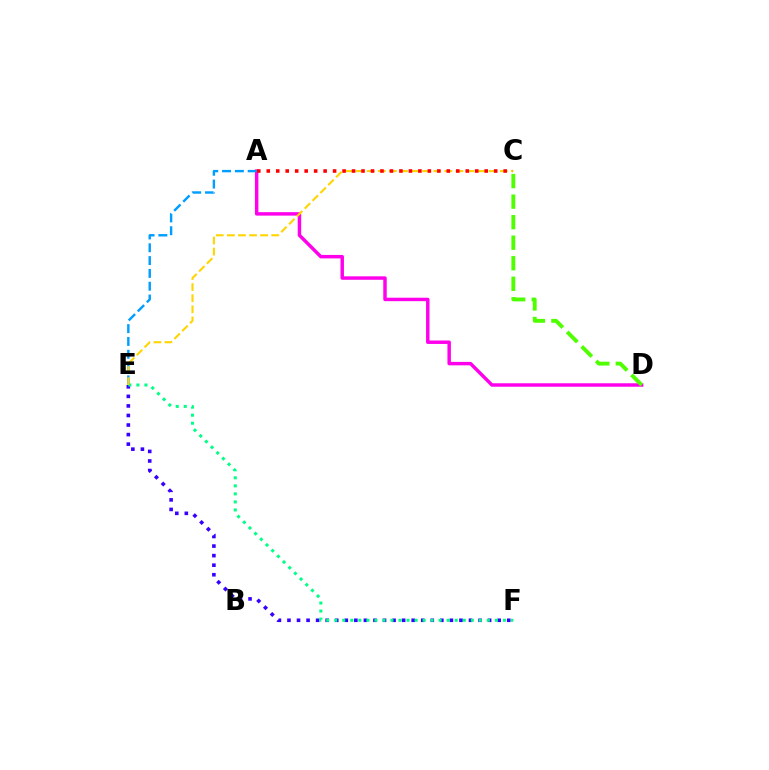{('A', 'D'): [{'color': '#ff00ed', 'line_style': 'solid', 'thickness': 2.49}], ('C', 'D'): [{'color': '#4fff00', 'line_style': 'dashed', 'thickness': 2.79}], ('E', 'F'): [{'color': '#3700ff', 'line_style': 'dotted', 'thickness': 2.6}, {'color': '#00ff86', 'line_style': 'dotted', 'thickness': 2.18}], ('A', 'E'): [{'color': '#009eff', 'line_style': 'dashed', 'thickness': 1.74}], ('C', 'E'): [{'color': '#ffd500', 'line_style': 'dashed', 'thickness': 1.51}], ('A', 'C'): [{'color': '#ff0000', 'line_style': 'dotted', 'thickness': 2.57}]}